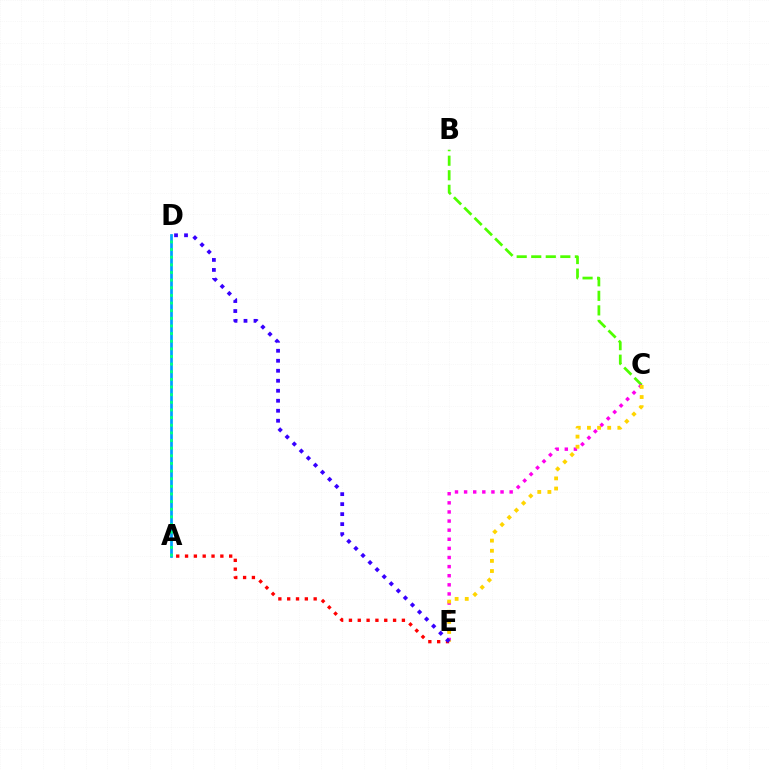{('B', 'C'): [{'color': '#4fff00', 'line_style': 'dashed', 'thickness': 1.98}], ('A', 'D'): [{'color': '#009eff', 'line_style': 'solid', 'thickness': 1.95}, {'color': '#00ff86', 'line_style': 'dotted', 'thickness': 2.08}], ('C', 'E'): [{'color': '#ff00ed', 'line_style': 'dotted', 'thickness': 2.48}, {'color': '#ffd500', 'line_style': 'dotted', 'thickness': 2.75}], ('A', 'E'): [{'color': '#ff0000', 'line_style': 'dotted', 'thickness': 2.4}], ('D', 'E'): [{'color': '#3700ff', 'line_style': 'dotted', 'thickness': 2.72}]}